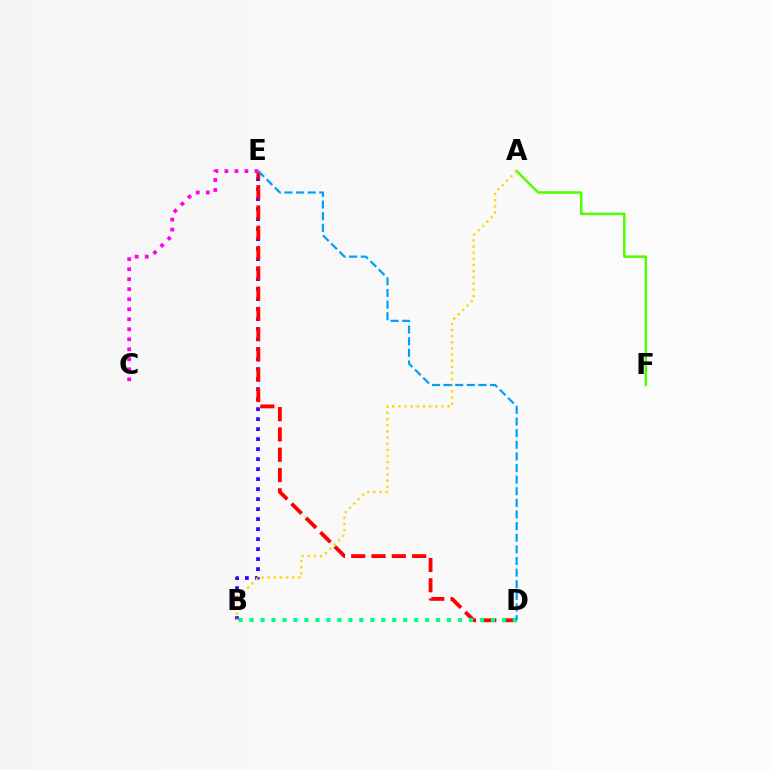{('B', 'E'): [{'color': '#3700ff', 'line_style': 'dotted', 'thickness': 2.72}], ('D', 'E'): [{'color': '#ff0000', 'line_style': 'dashed', 'thickness': 2.76}, {'color': '#009eff', 'line_style': 'dashed', 'thickness': 1.58}], ('B', 'D'): [{'color': '#00ff86', 'line_style': 'dotted', 'thickness': 2.98}], ('A', 'F'): [{'color': '#4fff00', 'line_style': 'solid', 'thickness': 1.8}], ('A', 'B'): [{'color': '#ffd500', 'line_style': 'dotted', 'thickness': 1.67}], ('C', 'E'): [{'color': '#ff00ed', 'line_style': 'dotted', 'thickness': 2.72}]}